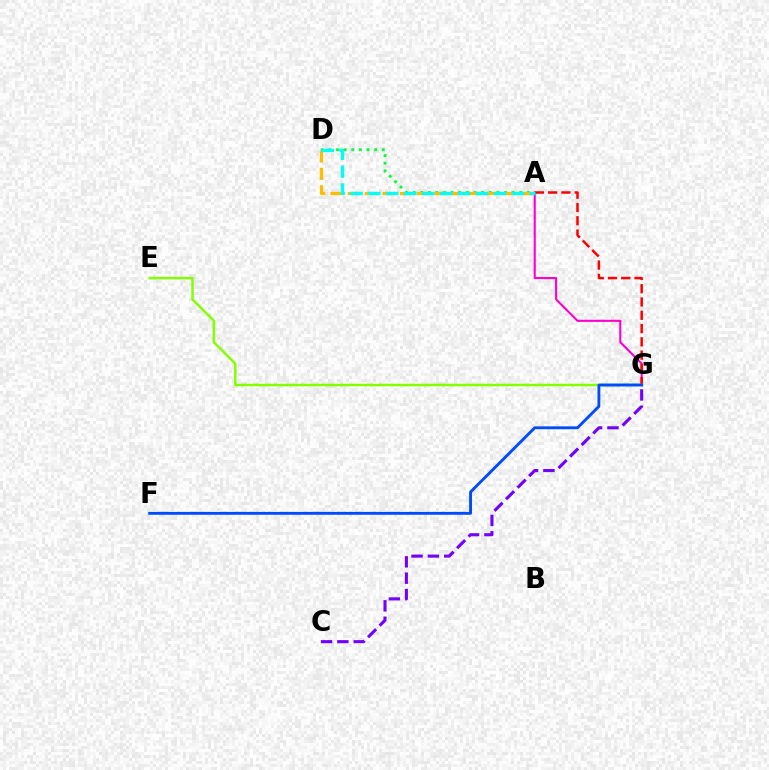{('A', 'G'): [{'color': '#ff00cf', 'line_style': 'solid', 'thickness': 1.52}, {'color': '#ff0000', 'line_style': 'dashed', 'thickness': 1.8}], ('A', 'D'): [{'color': '#00ff39', 'line_style': 'dotted', 'thickness': 2.07}, {'color': '#ffbd00', 'line_style': 'dashed', 'thickness': 2.35}, {'color': '#00fff6', 'line_style': 'dashed', 'thickness': 2.44}], ('E', 'G'): [{'color': '#84ff00', 'line_style': 'solid', 'thickness': 1.79}], ('F', 'G'): [{'color': '#004bff', 'line_style': 'solid', 'thickness': 2.06}], ('C', 'G'): [{'color': '#7200ff', 'line_style': 'dashed', 'thickness': 2.22}]}